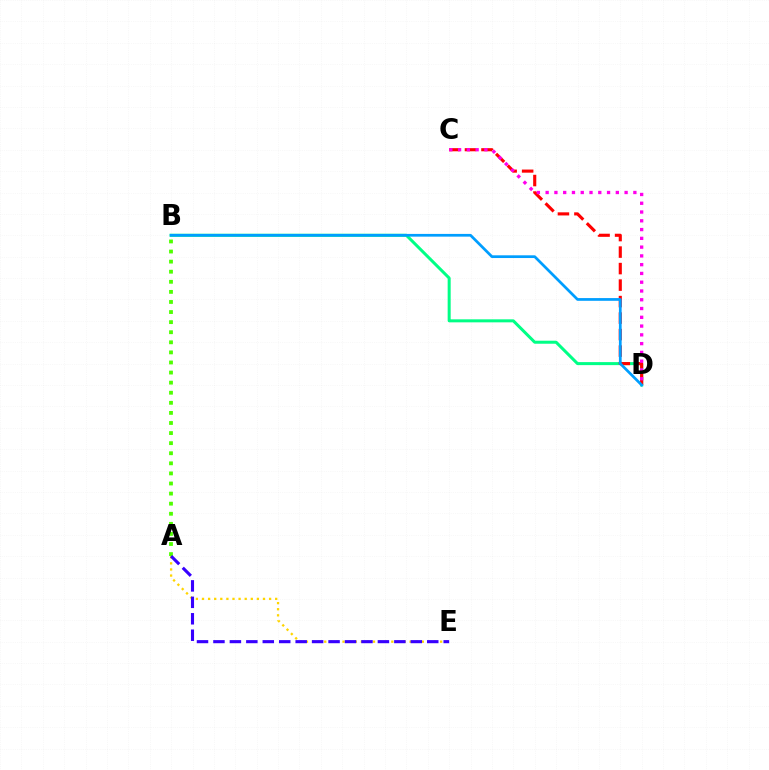{('B', 'D'): [{'color': '#00ff86', 'line_style': 'solid', 'thickness': 2.18}, {'color': '#009eff', 'line_style': 'solid', 'thickness': 1.96}], ('C', 'D'): [{'color': '#ff0000', 'line_style': 'dashed', 'thickness': 2.24}, {'color': '#ff00ed', 'line_style': 'dotted', 'thickness': 2.38}], ('A', 'E'): [{'color': '#ffd500', 'line_style': 'dotted', 'thickness': 1.66}, {'color': '#3700ff', 'line_style': 'dashed', 'thickness': 2.23}], ('A', 'B'): [{'color': '#4fff00', 'line_style': 'dotted', 'thickness': 2.74}]}